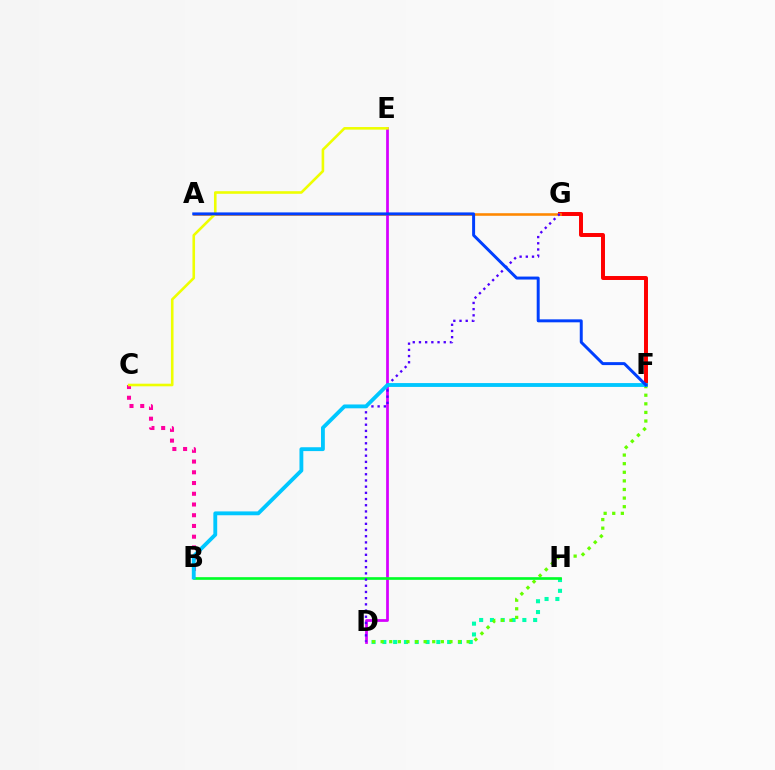{('D', 'H'): [{'color': '#00ffaf', 'line_style': 'dotted', 'thickness': 2.93}], ('F', 'G'): [{'color': '#ff0000', 'line_style': 'solid', 'thickness': 2.85}], ('D', 'F'): [{'color': '#66ff00', 'line_style': 'dotted', 'thickness': 2.34}], ('A', 'G'): [{'color': '#ff8800', 'line_style': 'solid', 'thickness': 1.86}], ('B', 'C'): [{'color': '#ff00a0', 'line_style': 'dotted', 'thickness': 2.92}], ('D', 'E'): [{'color': '#d600ff', 'line_style': 'solid', 'thickness': 1.98}], ('C', 'E'): [{'color': '#eeff00', 'line_style': 'solid', 'thickness': 1.88}], ('B', 'H'): [{'color': '#00ff27', 'line_style': 'solid', 'thickness': 1.92}], ('D', 'G'): [{'color': '#4f00ff', 'line_style': 'dotted', 'thickness': 1.68}], ('B', 'F'): [{'color': '#00c7ff', 'line_style': 'solid', 'thickness': 2.77}], ('A', 'F'): [{'color': '#003fff', 'line_style': 'solid', 'thickness': 2.14}]}